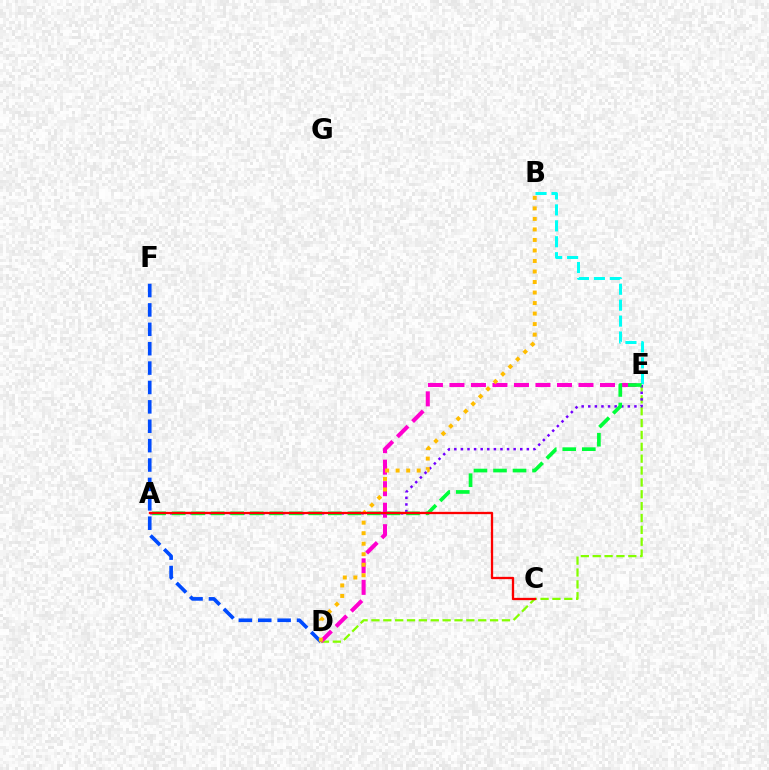{('D', 'F'): [{'color': '#004bff', 'line_style': 'dashed', 'thickness': 2.63}], ('D', 'E'): [{'color': '#84ff00', 'line_style': 'dashed', 'thickness': 1.61}, {'color': '#ff00cf', 'line_style': 'dashed', 'thickness': 2.92}], ('A', 'E'): [{'color': '#7200ff', 'line_style': 'dotted', 'thickness': 1.79}, {'color': '#00ff39', 'line_style': 'dashed', 'thickness': 2.65}], ('B', 'E'): [{'color': '#00fff6', 'line_style': 'dashed', 'thickness': 2.16}], ('B', 'D'): [{'color': '#ffbd00', 'line_style': 'dotted', 'thickness': 2.86}], ('A', 'C'): [{'color': '#ff0000', 'line_style': 'solid', 'thickness': 1.66}]}